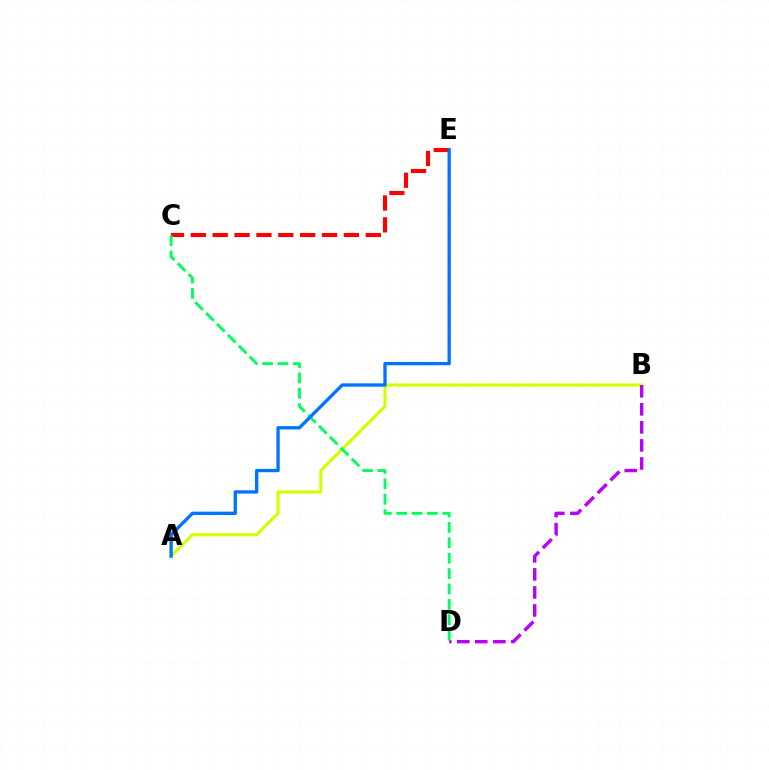{('A', 'B'): [{'color': '#d1ff00', 'line_style': 'solid', 'thickness': 2.24}], ('B', 'D'): [{'color': '#b900ff', 'line_style': 'dashed', 'thickness': 2.45}], ('C', 'E'): [{'color': '#ff0000', 'line_style': 'dashed', 'thickness': 2.97}], ('C', 'D'): [{'color': '#00ff5c', 'line_style': 'dashed', 'thickness': 2.09}], ('A', 'E'): [{'color': '#0074ff', 'line_style': 'solid', 'thickness': 2.39}]}